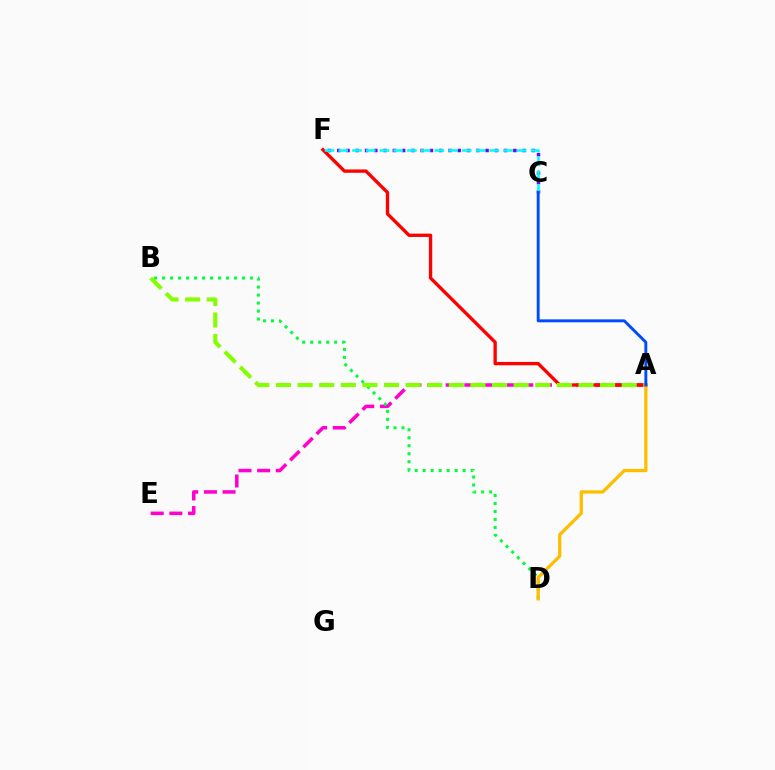{('A', 'E'): [{'color': '#ff00cf', 'line_style': 'dashed', 'thickness': 2.53}], ('A', 'F'): [{'color': '#ff0000', 'line_style': 'solid', 'thickness': 2.4}], ('B', 'D'): [{'color': '#00ff39', 'line_style': 'dotted', 'thickness': 2.17}], ('A', 'B'): [{'color': '#84ff00', 'line_style': 'dashed', 'thickness': 2.94}], ('A', 'D'): [{'color': '#ffbd00', 'line_style': 'solid', 'thickness': 2.35}], ('C', 'F'): [{'color': '#7200ff', 'line_style': 'dotted', 'thickness': 2.52}, {'color': '#00fff6', 'line_style': 'dashed', 'thickness': 1.87}], ('A', 'C'): [{'color': '#004bff', 'line_style': 'solid', 'thickness': 2.1}]}